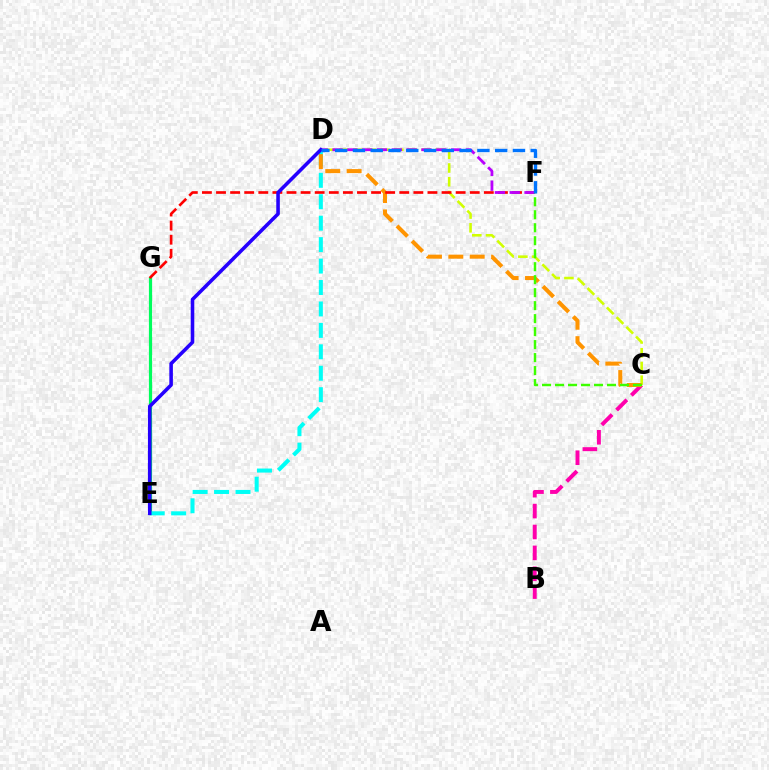{('E', 'G'): [{'color': '#00ff5c', 'line_style': 'solid', 'thickness': 2.29}], ('B', 'C'): [{'color': '#ff00ac', 'line_style': 'dashed', 'thickness': 2.84}], ('C', 'D'): [{'color': '#d1ff00', 'line_style': 'dashed', 'thickness': 1.87}, {'color': '#ff9400', 'line_style': 'dashed', 'thickness': 2.9}], ('D', 'E'): [{'color': '#00fff6', 'line_style': 'dashed', 'thickness': 2.91}, {'color': '#2500ff', 'line_style': 'solid', 'thickness': 2.57}], ('F', 'G'): [{'color': '#ff0000', 'line_style': 'dashed', 'thickness': 1.91}], ('D', 'F'): [{'color': '#b900ff', 'line_style': 'dashed', 'thickness': 2.01}, {'color': '#0074ff', 'line_style': 'dashed', 'thickness': 2.42}], ('C', 'F'): [{'color': '#3dff00', 'line_style': 'dashed', 'thickness': 1.76}]}